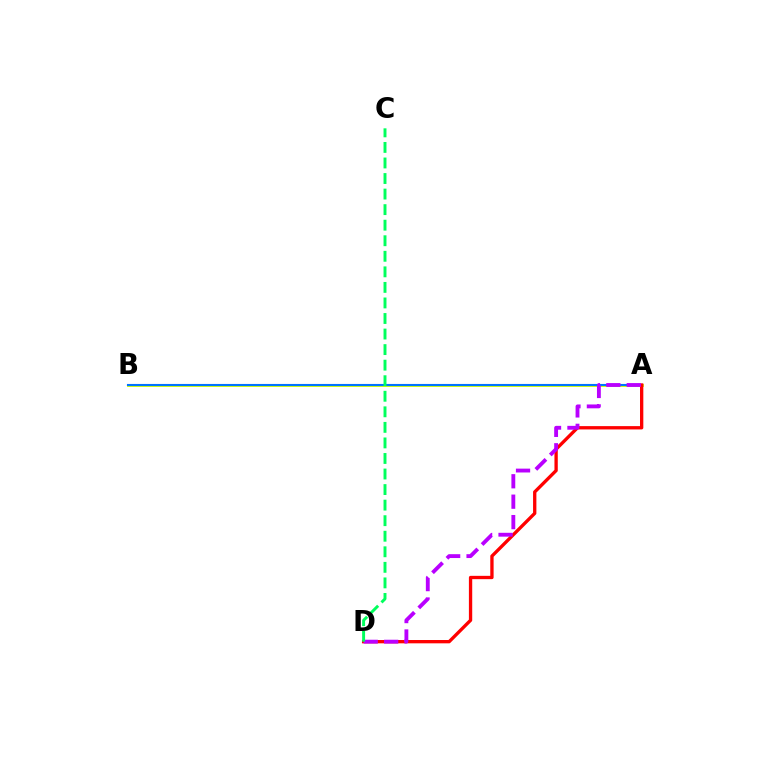{('A', 'B'): [{'color': '#d1ff00', 'line_style': 'solid', 'thickness': 2.07}, {'color': '#0074ff', 'line_style': 'solid', 'thickness': 1.52}], ('A', 'D'): [{'color': '#ff0000', 'line_style': 'solid', 'thickness': 2.39}, {'color': '#b900ff', 'line_style': 'dashed', 'thickness': 2.77}], ('C', 'D'): [{'color': '#00ff5c', 'line_style': 'dashed', 'thickness': 2.11}]}